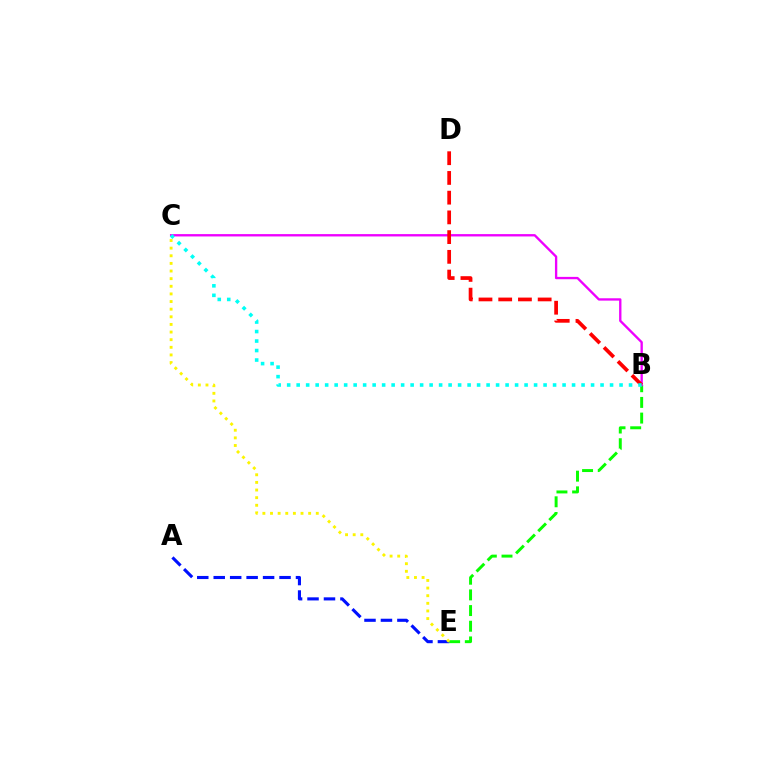{('B', 'E'): [{'color': '#08ff00', 'line_style': 'dashed', 'thickness': 2.13}], ('A', 'E'): [{'color': '#0010ff', 'line_style': 'dashed', 'thickness': 2.24}], ('B', 'C'): [{'color': '#ee00ff', 'line_style': 'solid', 'thickness': 1.69}, {'color': '#00fff6', 'line_style': 'dotted', 'thickness': 2.58}], ('B', 'D'): [{'color': '#ff0000', 'line_style': 'dashed', 'thickness': 2.68}], ('C', 'E'): [{'color': '#fcf500', 'line_style': 'dotted', 'thickness': 2.07}]}